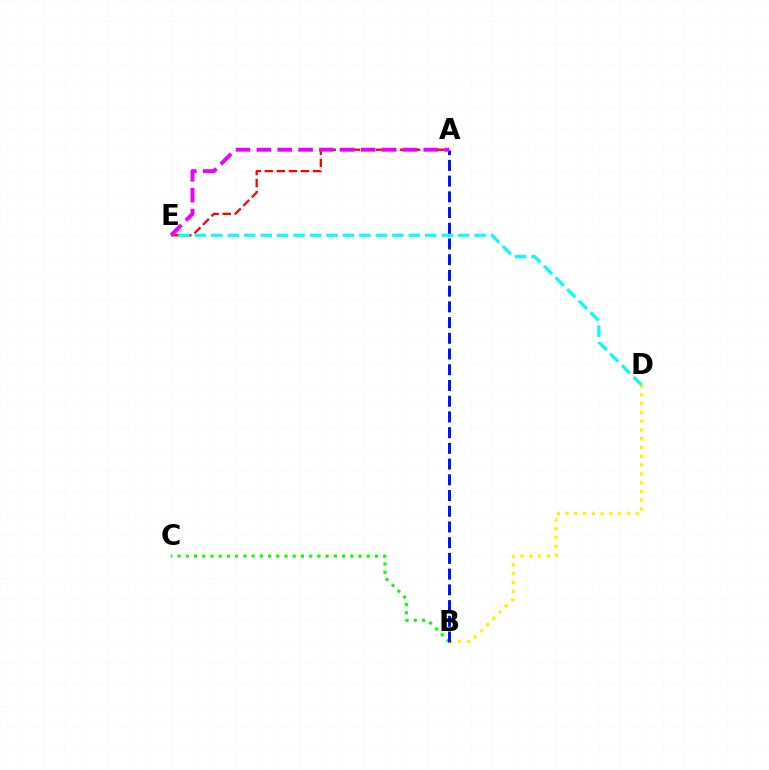{('B', 'C'): [{'color': '#08ff00', 'line_style': 'dotted', 'thickness': 2.24}], ('A', 'E'): [{'color': '#ff0000', 'line_style': 'dashed', 'thickness': 1.64}, {'color': '#ee00ff', 'line_style': 'dashed', 'thickness': 2.83}], ('B', 'D'): [{'color': '#fcf500', 'line_style': 'dotted', 'thickness': 2.39}], ('D', 'E'): [{'color': '#00fff6', 'line_style': 'dashed', 'thickness': 2.24}], ('A', 'B'): [{'color': '#0010ff', 'line_style': 'dashed', 'thickness': 2.14}]}